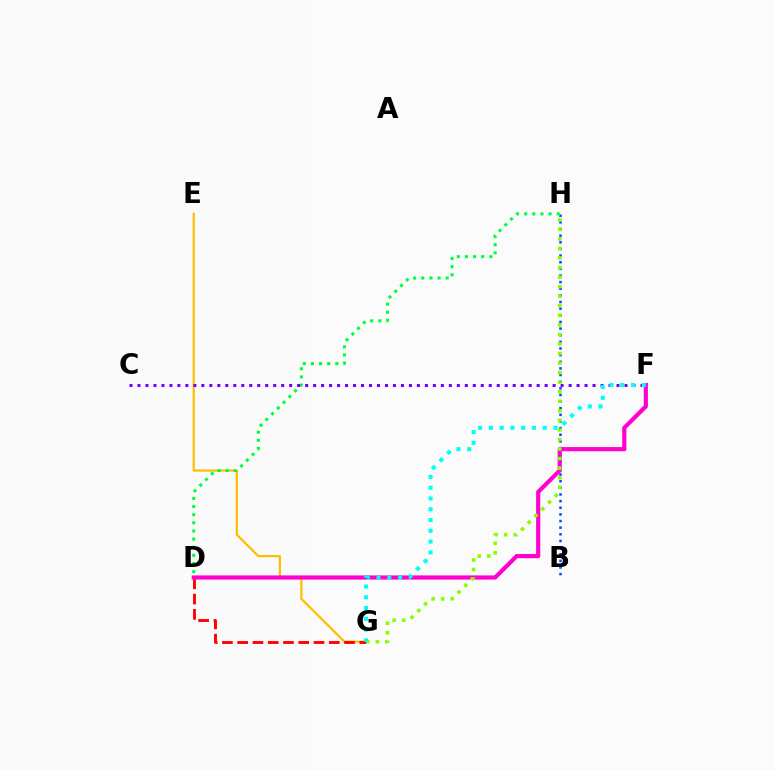{('B', 'H'): [{'color': '#004bff', 'line_style': 'dotted', 'thickness': 1.8}], ('E', 'G'): [{'color': '#ffbd00', 'line_style': 'solid', 'thickness': 1.59}], ('D', 'H'): [{'color': '#00ff39', 'line_style': 'dotted', 'thickness': 2.21}], ('D', 'G'): [{'color': '#ff0000', 'line_style': 'dashed', 'thickness': 2.07}], ('D', 'F'): [{'color': '#ff00cf', 'line_style': 'solid', 'thickness': 3.0}], ('G', 'H'): [{'color': '#84ff00', 'line_style': 'dotted', 'thickness': 2.6}], ('C', 'F'): [{'color': '#7200ff', 'line_style': 'dotted', 'thickness': 2.17}], ('F', 'G'): [{'color': '#00fff6', 'line_style': 'dotted', 'thickness': 2.93}]}